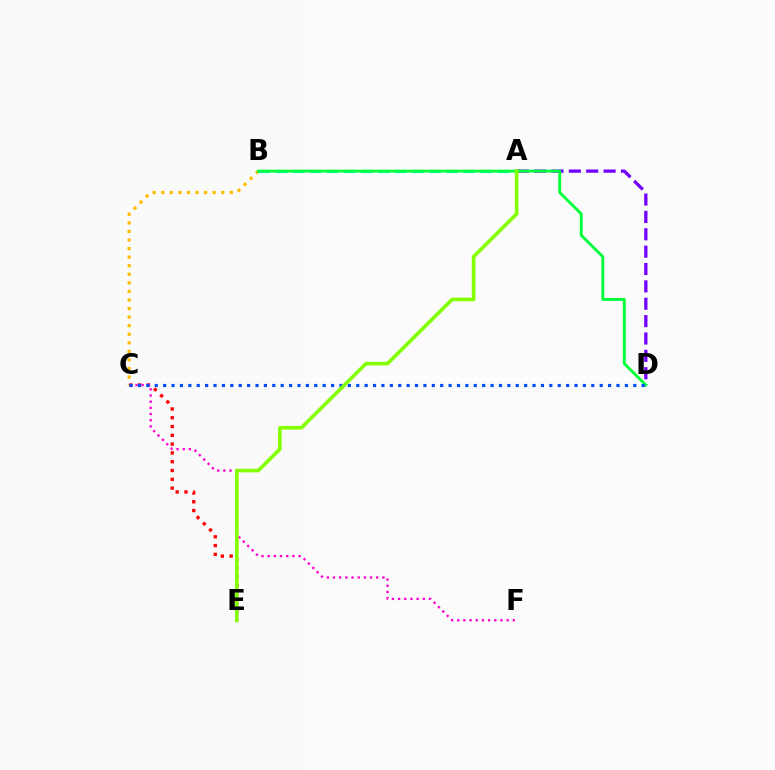{('C', 'E'): [{'color': '#ff0000', 'line_style': 'dotted', 'thickness': 2.39}], ('B', 'C'): [{'color': '#ffbd00', 'line_style': 'dotted', 'thickness': 2.33}], ('C', 'F'): [{'color': '#ff00cf', 'line_style': 'dotted', 'thickness': 1.68}], ('A', 'D'): [{'color': '#7200ff', 'line_style': 'dashed', 'thickness': 2.36}], ('A', 'B'): [{'color': '#00fff6', 'line_style': 'dashed', 'thickness': 2.32}], ('B', 'D'): [{'color': '#00ff39', 'line_style': 'solid', 'thickness': 2.06}], ('C', 'D'): [{'color': '#004bff', 'line_style': 'dotted', 'thickness': 2.28}], ('A', 'E'): [{'color': '#84ff00', 'line_style': 'solid', 'thickness': 2.6}]}